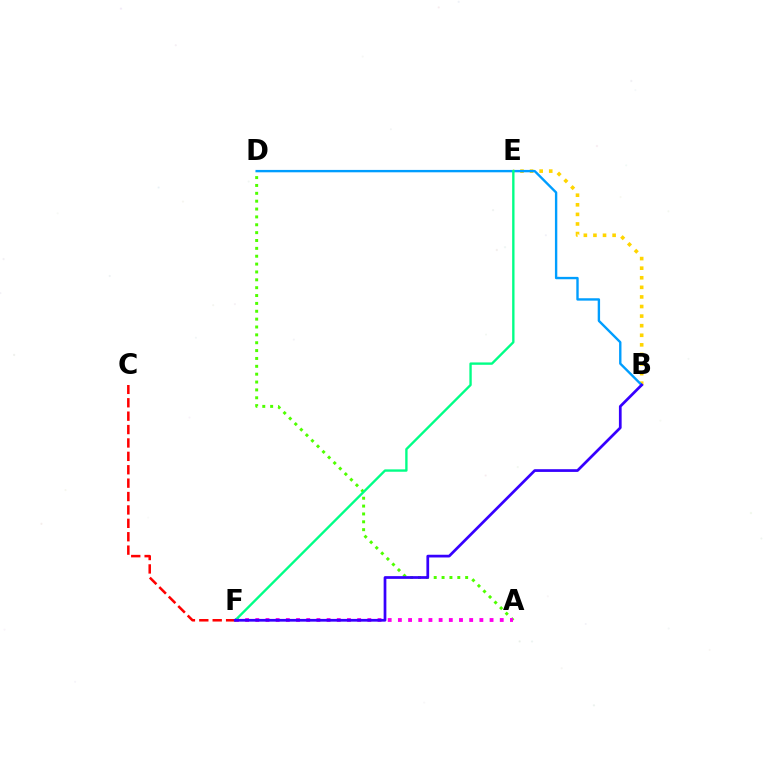{('A', 'D'): [{'color': '#4fff00', 'line_style': 'dotted', 'thickness': 2.14}], ('A', 'F'): [{'color': '#ff00ed', 'line_style': 'dotted', 'thickness': 2.77}], ('B', 'E'): [{'color': '#ffd500', 'line_style': 'dotted', 'thickness': 2.6}], ('B', 'D'): [{'color': '#009eff', 'line_style': 'solid', 'thickness': 1.71}], ('E', 'F'): [{'color': '#00ff86', 'line_style': 'solid', 'thickness': 1.7}], ('C', 'F'): [{'color': '#ff0000', 'line_style': 'dashed', 'thickness': 1.82}], ('B', 'F'): [{'color': '#3700ff', 'line_style': 'solid', 'thickness': 1.96}]}